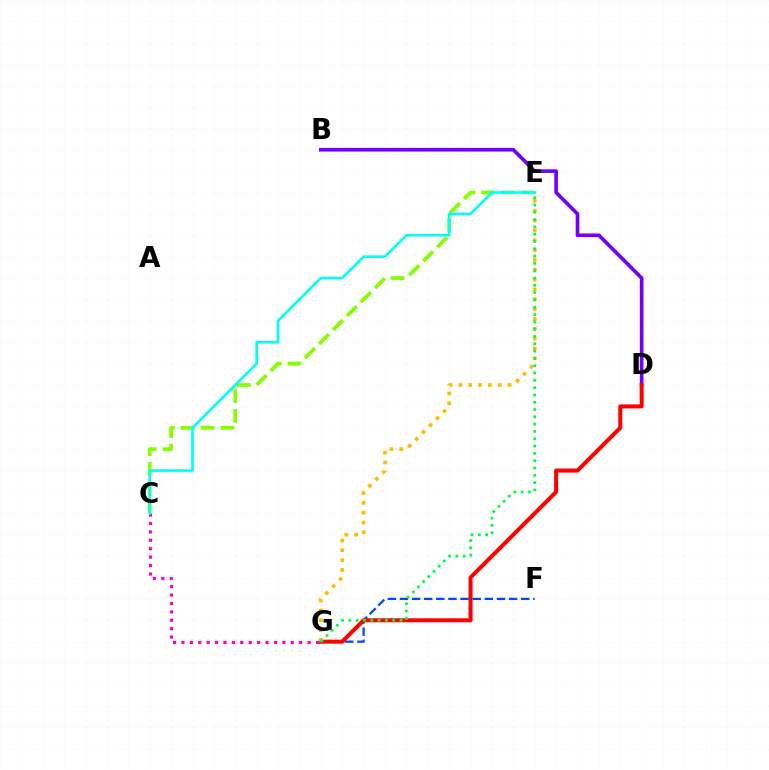{('B', 'D'): [{'color': '#7200ff', 'line_style': 'solid', 'thickness': 2.64}], ('F', 'G'): [{'color': '#004bff', 'line_style': 'dashed', 'thickness': 1.65}], ('D', 'G'): [{'color': '#ff0000', 'line_style': 'solid', 'thickness': 2.9}], ('C', 'G'): [{'color': '#ff00cf', 'line_style': 'dotted', 'thickness': 2.29}], ('C', 'E'): [{'color': '#84ff00', 'line_style': 'dashed', 'thickness': 2.69}, {'color': '#00fff6', 'line_style': 'solid', 'thickness': 1.89}], ('E', 'G'): [{'color': '#ffbd00', 'line_style': 'dotted', 'thickness': 2.67}, {'color': '#00ff39', 'line_style': 'dotted', 'thickness': 1.98}]}